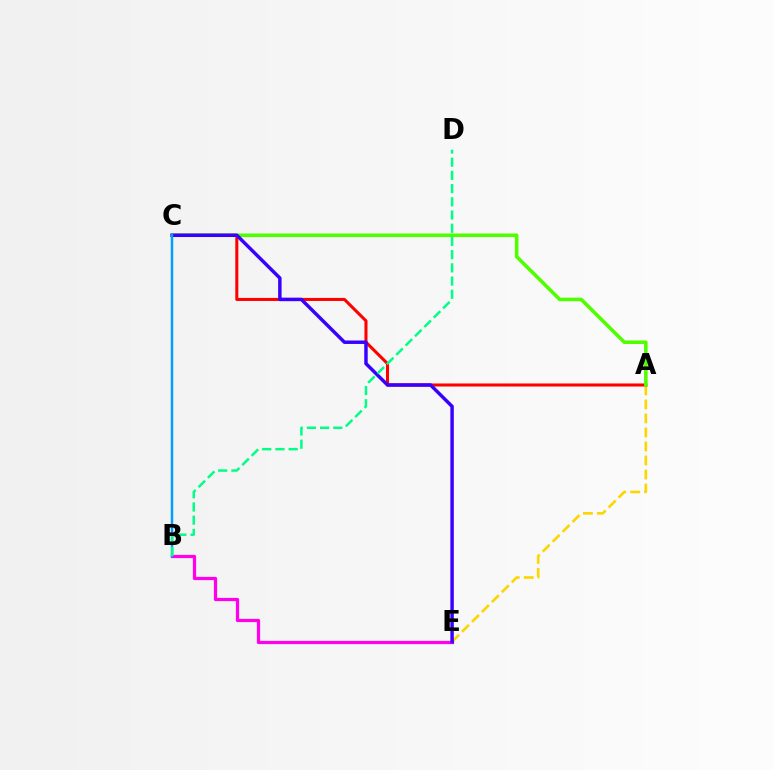{('A', 'E'): [{'color': '#ffd500', 'line_style': 'dashed', 'thickness': 1.91}], ('A', 'C'): [{'color': '#ff0000', 'line_style': 'solid', 'thickness': 2.2}, {'color': '#4fff00', 'line_style': 'solid', 'thickness': 2.57}], ('B', 'E'): [{'color': '#ff00ed', 'line_style': 'solid', 'thickness': 2.33}], ('C', 'E'): [{'color': '#3700ff', 'line_style': 'solid', 'thickness': 2.49}], ('B', 'C'): [{'color': '#009eff', 'line_style': 'solid', 'thickness': 1.78}], ('B', 'D'): [{'color': '#00ff86', 'line_style': 'dashed', 'thickness': 1.79}]}